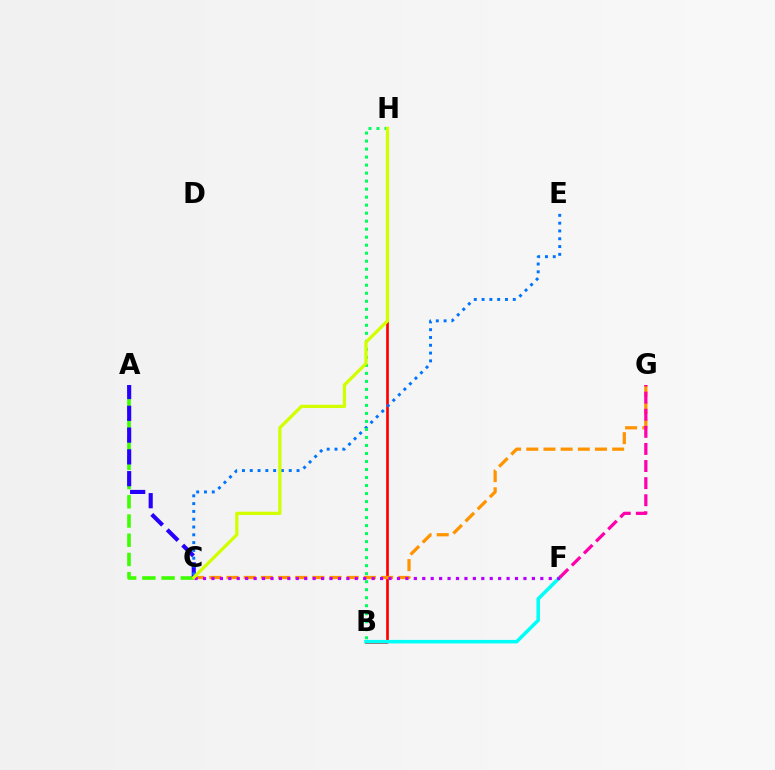{('B', 'H'): [{'color': '#ff0000', 'line_style': 'solid', 'thickness': 1.93}, {'color': '#00ff5c', 'line_style': 'dotted', 'thickness': 2.18}], ('B', 'F'): [{'color': '#00fff6', 'line_style': 'solid', 'thickness': 2.54}], ('A', 'C'): [{'color': '#3dff00', 'line_style': 'dashed', 'thickness': 2.61}, {'color': '#2500ff', 'line_style': 'dashed', 'thickness': 2.96}], ('C', 'G'): [{'color': '#ff9400', 'line_style': 'dashed', 'thickness': 2.33}], ('C', 'F'): [{'color': '#b900ff', 'line_style': 'dotted', 'thickness': 2.29}], ('C', 'E'): [{'color': '#0074ff', 'line_style': 'dotted', 'thickness': 2.12}], ('F', 'G'): [{'color': '#ff00ac', 'line_style': 'dashed', 'thickness': 2.32}], ('C', 'H'): [{'color': '#d1ff00', 'line_style': 'solid', 'thickness': 2.34}]}